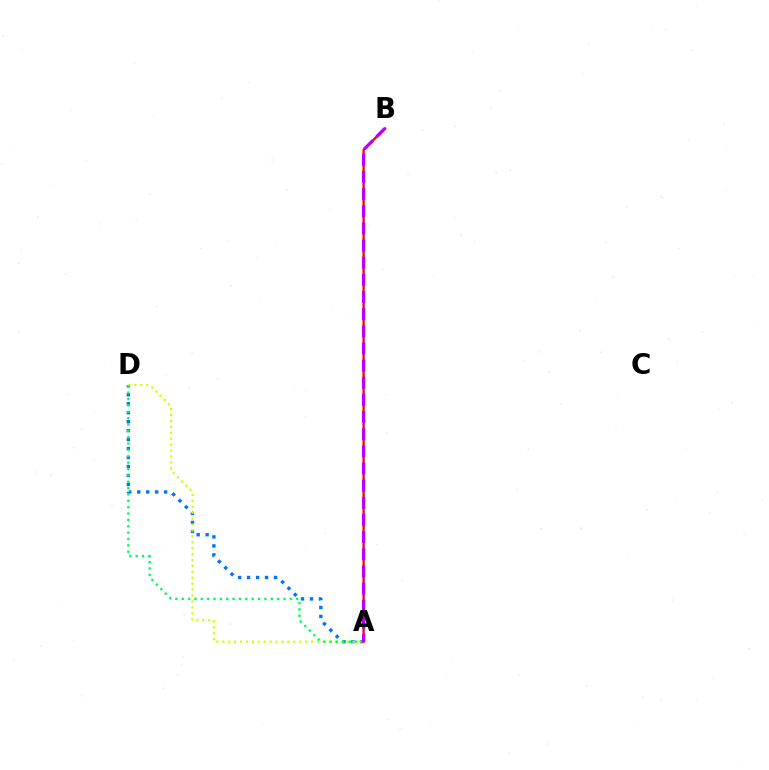{('A', 'D'): [{'color': '#0074ff', 'line_style': 'dotted', 'thickness': 2.44}, {'color': '#d1ff00', 'line_style': 'dotted', 'thickness': 1.61}, {'color': '#00ff5c', 'line_style': 'dotted', 'thickness': 1.73}], ('A', 'B'): [{'color': '#ff0000', 'line_style': 'solid', 'thickness': 1.66}, {'color': '#b900ff', 'line_style': 'dashed', 'thickness': 2.33}]}